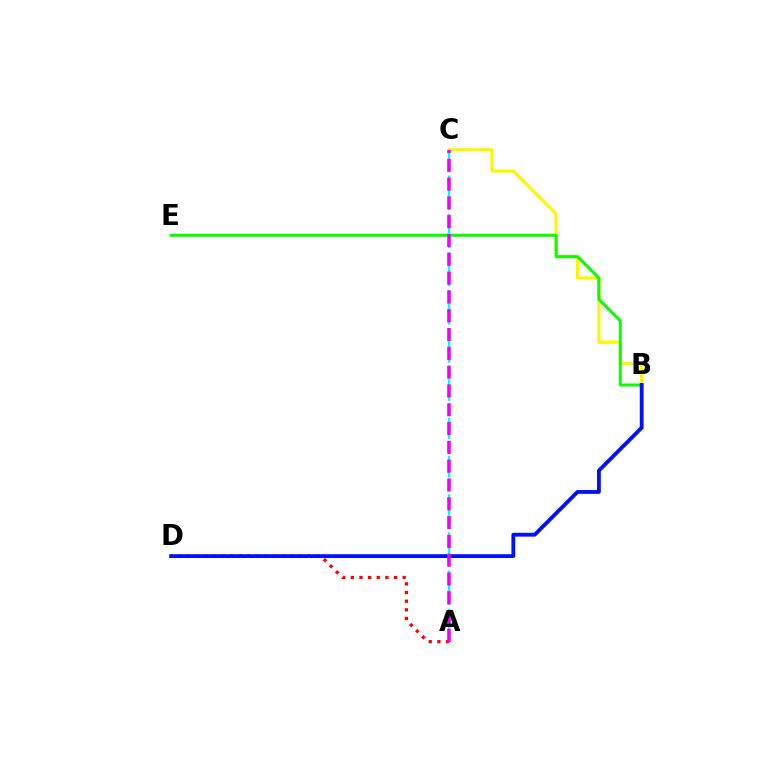{('B', 'C'): [{'color': '#fcf500', 'line_style': 'solid', 'thickness': 2.23}], ('B', 'E'): [{'color': '#08ff00', 'line_style': 'solid', 'thickness': 2.17}], ('A', 'C'): [{'color': '#00fff6', 'line_style': 'dashed', 'thickness': 1.73}, {'color': '#ee00ff', 'line_style': 'dashed', 'thickness': 2.55}], ('A', 'D'): [{'color': '#ff0000', 'line_style': 'dotted', 'thickness': 2.35}], ('B', 'D'): [{'color': '#0010ff', 'line_style': 'solid', 'thickness': 2.75}]}